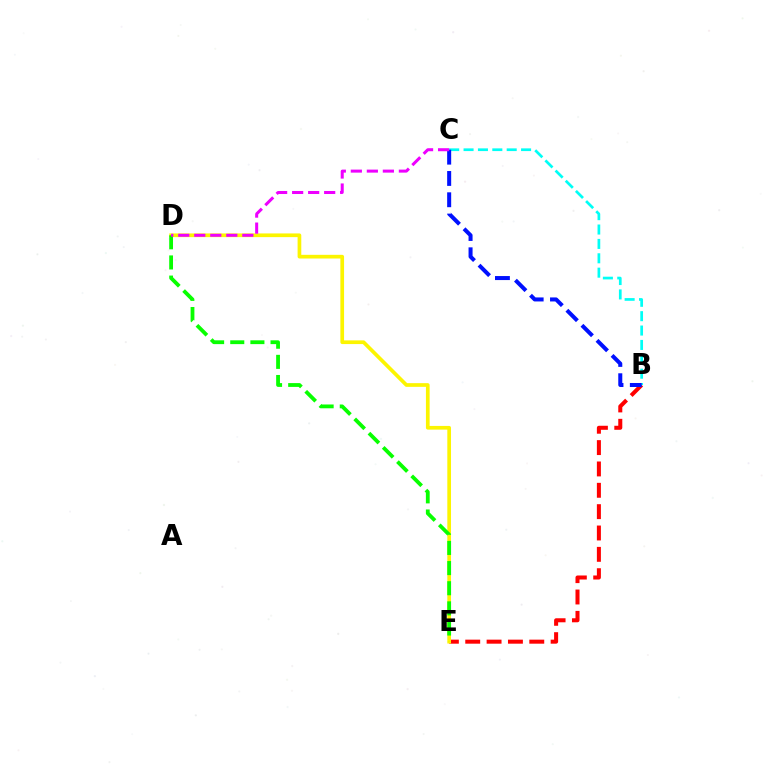{('B', 'E'): [{'color': '#ff0000', 'line_style': 'dashed', 'thickness': 2.9}], ('B', 'C'): [{'color': '#00fff6', 'line_style': 'dashed', 'thickness': 1.95}, {'color': '#0010ff', 'line_style': 'dashed', 'thickness': 2.89}], ('D', 'E'): [{'color': '#fcf500', 'line_style': 'solid', 'thickness': 2.66}, {'color': '#08ff00', 'line_style': 'dashed', 'thickness': 2.74}], ('C', 'D'): [{'color': '#ee00ff', 'line_style': 'dashed', 'thickness': 2.18}]}